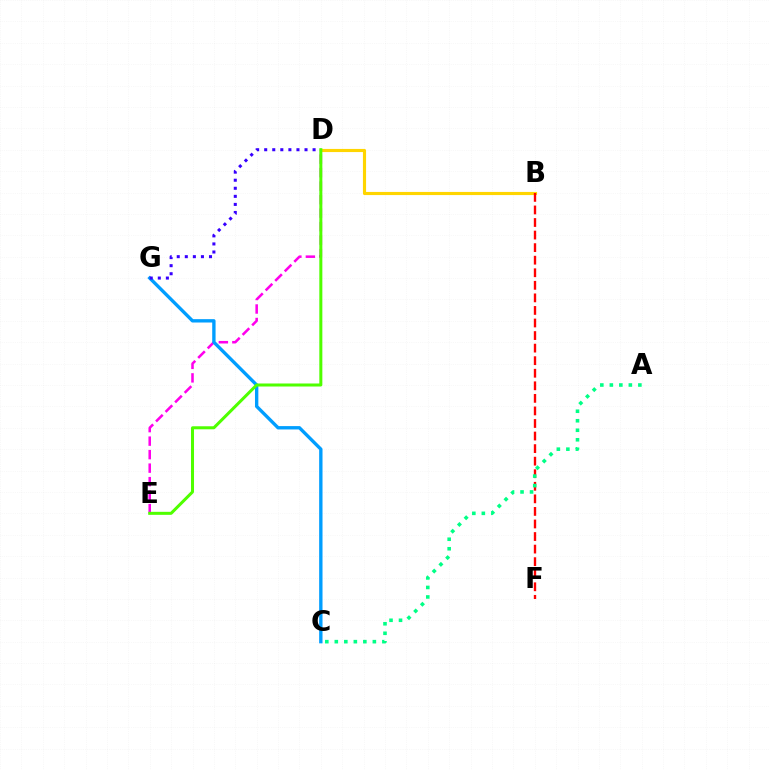{('D', 'E'): [{'color': '#ff00ed', 'line_style': 'dashed', 'thickness': 1.83}, {'color': '#4fff00', 'line_style': 'solid', 'thickness': 2.18}], ('C', 'G'): [{'color': '#009eff', 'line_style': 'solid', 'thickness': 2.42}], ('D', 'G'): [{'color': '#3700ff', 'line_style': 'dotted', 'thickness': 2.19}], ('B', 'D'): [{'color': '#ffd500', 'line_style': 'solid', 'thickness': 2.26}], ('B', 'F'): [{'color': '#ff0000', 'line_style': 'dashed', 'thickness': 1.71}], ('A', 'C'): [{'color': '#00ff86', 'line_style': 'dotted', 'thickness': 2.58}]}